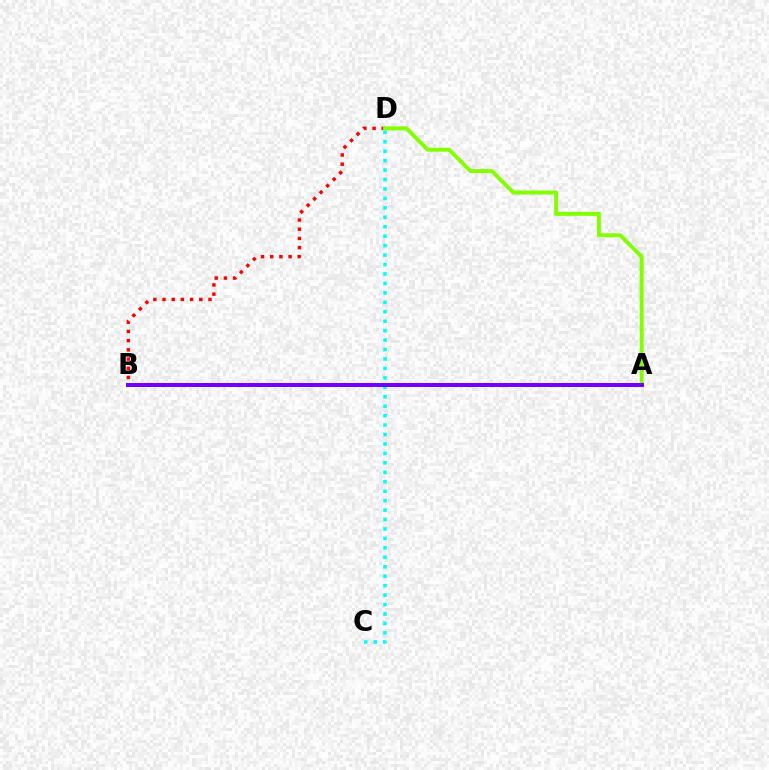{('B', 'D'): [{'color': '#ff0000', 'line_style': 'dotted', 'thickness': 2.5}], ('A', 'D'): [{'color': '#84ff00', 'line_style': 'solid', 'thickness': 2.85}], ('C', 'D'): [{'color': '#00fff6', 'line_style': 'dotted', 'thickness': 2.57}], ('A', 'B'): [{'color': '#7200ff', 'line_style': 'solid', 'thickness': 2.88}]}